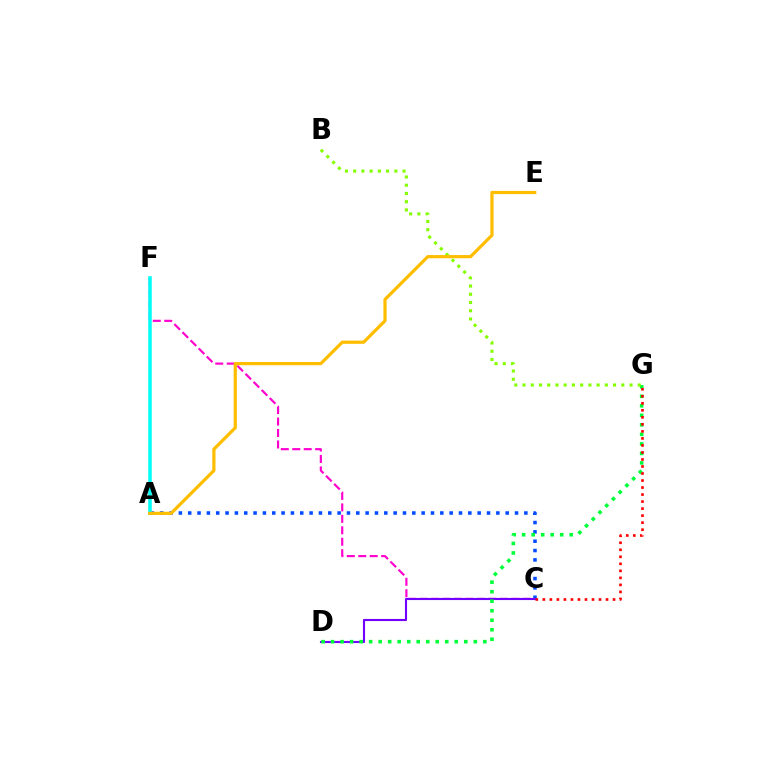{('C', 'F'): [{'color': '#ff00cf', 'line_style': 'dashed', 'thickness': 1.56}], ('A', 'C'): [{'color': '#004bff', 'line_style': 'dotted', 'thickness': 2.54}], ('C', 'D'): [{'color': '#7200ff', 'line_style': 'solid', 'thickness': 1.52}], ('A', 'F'): [{'color': '#00fff6', 'line_style': 'solid', 'thickness': 2.56}], ('D', 'G'): [{'color': '#00ff39', 'line_style': 'dotted', 'thickness': 2.59}], ('B', 'G'): [{'color': '#84ff00', 'line_style': 'dotted', 'thickness': 2.24}], ('C', 'G'): [{'color': '#ff0000', 'line_style': 'dotted', 'thickness': 1.91}], ('A', 'E'): [{'color': '#ffbd00', 'line_style': 'solid', 'thickness': 2.31}]}